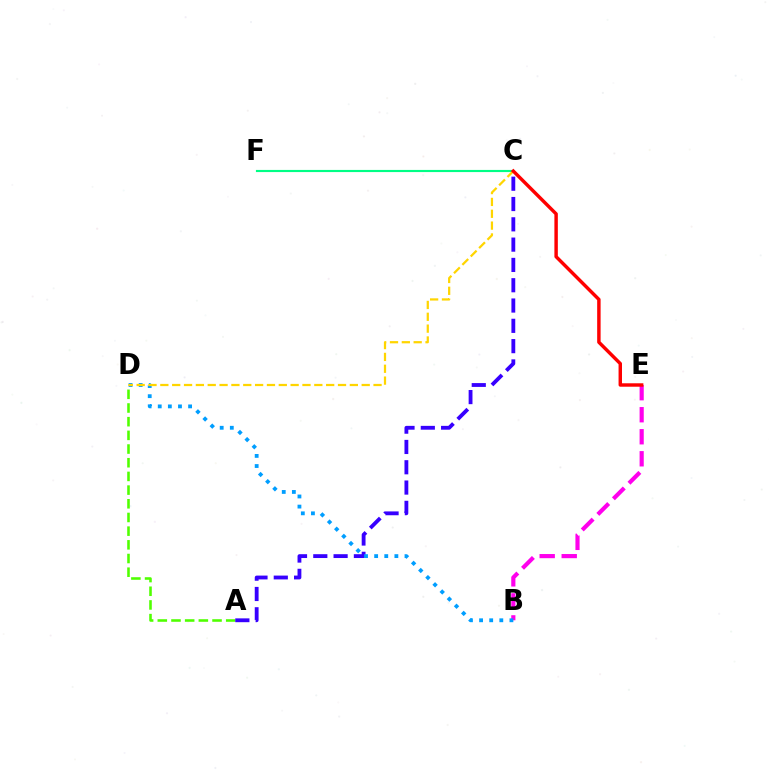{('A', 'D'): [{'color': '#4fff00', 'line_style': 'dashed', 'thickness': 1.86}], ('A', 'C'): [{'color': '#3700ff', 'line_style': 'dashed', 'thickness': 2.76}], ('C', 'F'): [{'color': '#00ff86', 'line_style': 'solid', 'thickness': 1.55}], ('B', 'E'): [{'color': '#ff00ed', 'line_style': 'dashed', 'thickness': 2.99}], ('B', 'D'): [{'color': '#009eff', 'line_style': 'dotted', 'thickness': 2.75}], ('C', 'D'): [{'color': '#ffd500', 'line_style': 'dashed', 'thickness': 1.61}], ('C', 'E'): [{'color': '#ff0000', 'line_style': 'solid', 'thickness': 2.48}]}